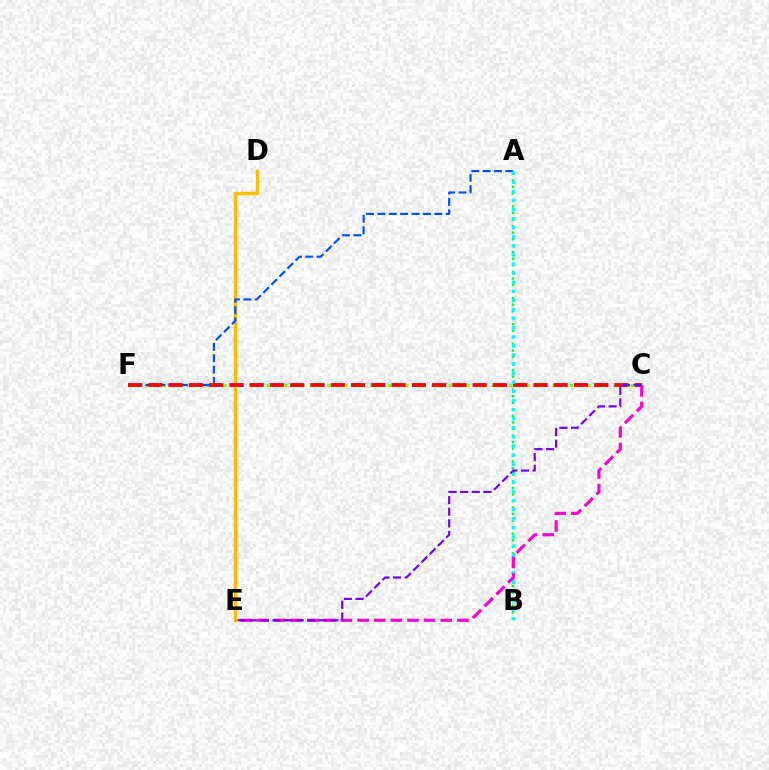{('C', 'F'): [{'color': '#84ff00', 'line_style': 'dotted', 'thickness': 2.36}, {'color': '#ff0000', 'line_style': 'dashed', 'thickness': 2.75}], ('A', 'B'): [{'color': '#00ff39', 'line_style': 'dotted', 'thickness': 1.78}, {'color': '#00fff6', 'line_style': 'dotted', 'thickness': 2.47}], ('D', 'E'): [{'color': '#ffbd00', 'line_style': 'solid', 'thickness': 2.5}], ('A', 'F'): [{'color': '#004bff', 'line_style': 'dashed', 'thickness': 1.55}], ('C', 'E'): [{'color': '#ff00cf', 'line_style': 'dashed', 'thickness': 2.26}, {'color': '#7200ff', 'line_style': 'dashed', 'thickness': 1.58}]}